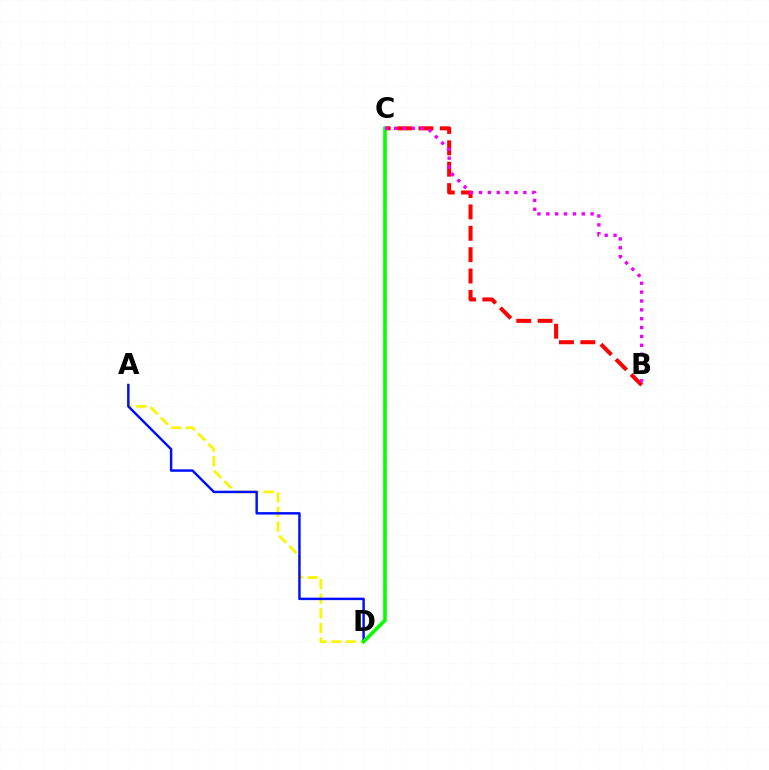{('B', 'C'): [{'color': '#ff0000', 'line_style': 'dashed', 'thickness': 2.9}, {'color': '#ee00ff', 'line_style': 'dotted', 'thickness': 2.41}], ('A', 'D'): [{'color': '#fcf500', 'line_style': 'dashed', 'thickness': 1.99}, {'color': '#0010ff', 'line_style': 'solid', 'thickness': 1.77}], ('C', 'D'): [{'color': '#00fff6', 'line_style': 'dashed', 'thickness': 1.57}, {'color': '#08ff00', 'line_style': 'solid', 'thickness': 2.61}]}